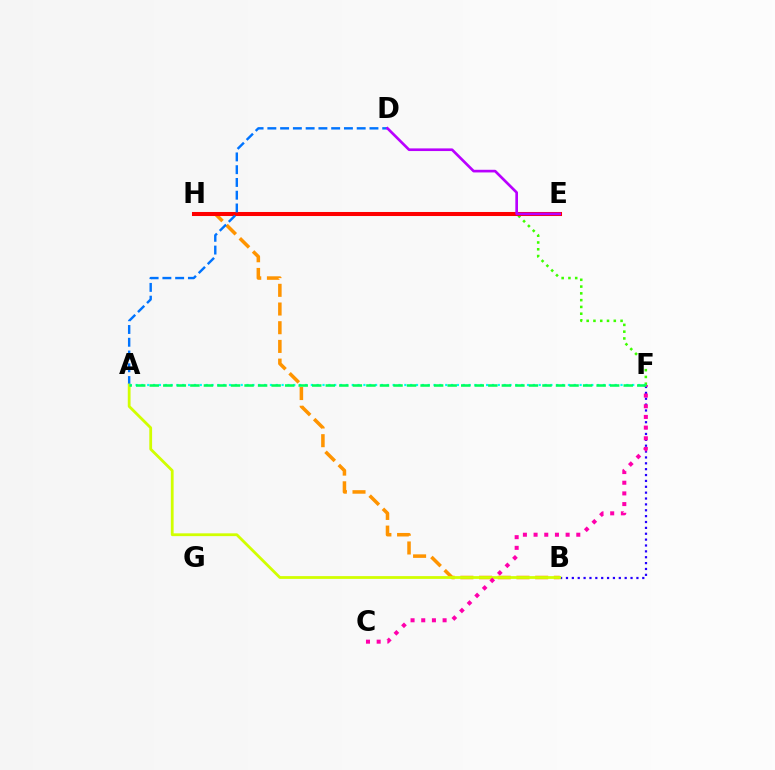{('B', 'F'): [{'color': '#2500ff', 'line_style': 'dotted', 'thickness': 1.59}], ('B', 'H'): [{'color': '#ff9400', 'line_style': 'dashed', 'thickness': 2.54}], ('F', 'H'): [{'color': '#3dff00', 'line_style': 'dotted', 'thickness': 1.84}], ('E', 'H'): [{'color': '#ff0000', 'line_style': 'solid', 'thickness': 2.91}], ('A', 'D'): [{'color': '#0074ff', 'line_style': 'dashed', 'thickness': 1.73}], ('A', 'B'): [{'color': '#d1ff00', 'line_style': 'solid', 'thickness': 2.01}], ('C', 'F'): [{'color': '#ff00ac', 'line_style': 'dotted', 'thickness': 2.9}], ('A', 'F'): [{'color': '#00fff6', 'line_style': 'dotted', 'thickness': 1.59}, {'color': '#00ff5c', 'line_style': 'dashed', 'thickness': 1.84}], ('D', 'E'): [{'color': '#b900ff', 'line_style': 'solid', 'thickness': 1.91}]}